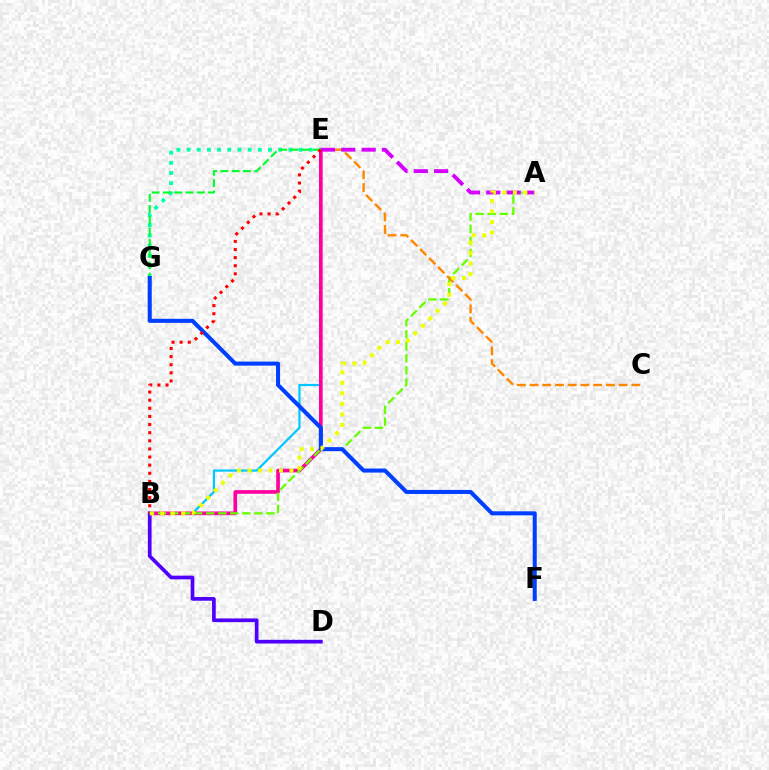{('B', 'E'): [{'color': '#00c7ff', 'line_style': 'solid', 'thickness': 1.6}, {'color': '#ff00a0', 'line_style': 'solid', 'thickness': 2.65}, {'color': '#ff0000', 'line_style': 'dotted', 'thickness': 2.21}], ('E', 'G'): [{'color': '#00ffaf', 'line_style': 'dotted', 'thickness': 2.77}, {'color': '#00ff27', 'line_style': 'dashed', 'thickness': 1.53}], ('A', 'B'): [{'color': '#66ff00', 'line_style': 'dashed', 'thickness': 1.64}, {'color': '#eeff00', 'line_style': 'dotted', 'thickness': 2.85}], ('C', 'E'): [{'color': '#ff8800', 'line_style': 'dashed', 'thickness': 1.73}], ('A', 'E'): [{'color': '#d600ff', 'line_style': 'dashed', 'thickness': 2.76}], ('B', 'D'): [{'color': '#4f00ff', 'line_style': 'solid', 'thickness': 2.66}], ('F', 'G'): [{'color': '#003fff', 'line_style': 'solid', 'thickness': 2.91}]}